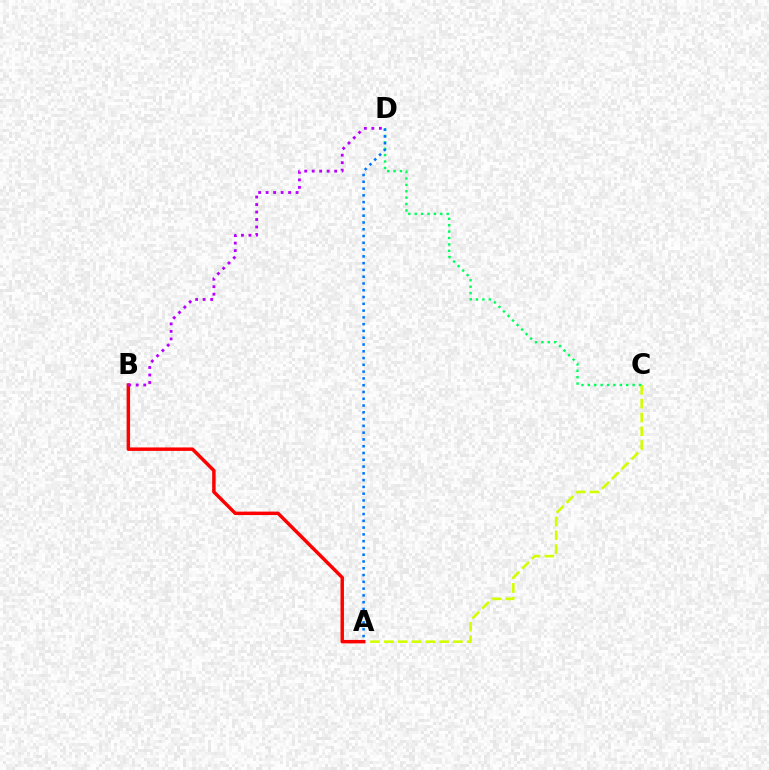{('A', 'C'): [{'color': '#d1ff00', 'line_style': 'dashed', 'thickness': 1.88}], ('C', 'D'): [{'color': '#00ff5c', 'line_style': 'dotted', 'thickness': 1.74}], ('A', 'B'): [{'color': '#ff0000', 'line_style': 'solid', 'thickness': 2.49}], ('B', 'D'): [{'color': '#b900ff', 'line_style': 'dotted', 'thickness': 2.04}], ('A', 'D'): [{'color': '#0074ff', 'line_style': 'dotted', 'thickness': 1.84}]}